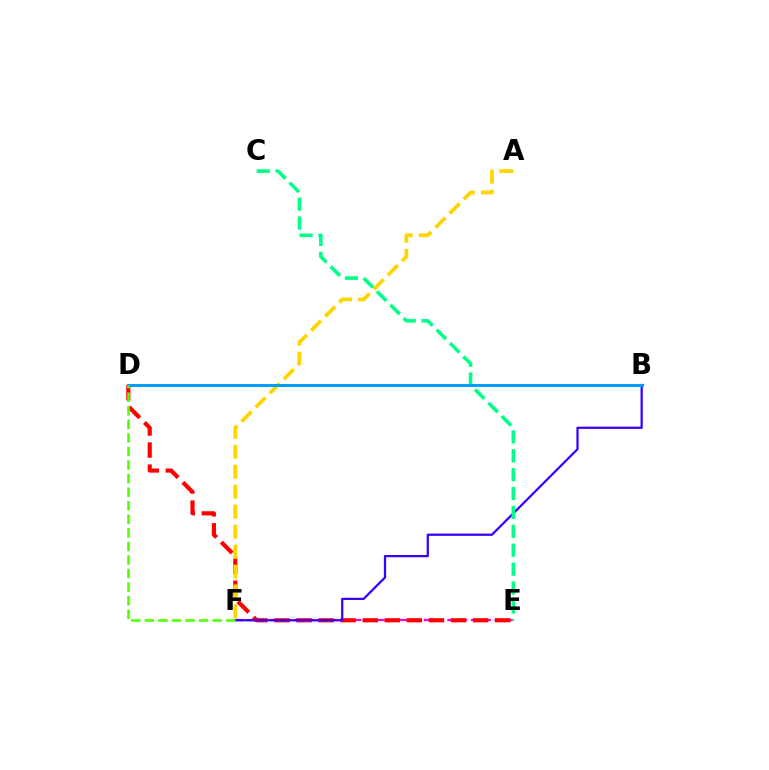{('E', 'F'): [{'color': '#ff00ed', 'line_style': 'dashed', 'thickness': 1.6}], ('D', 'E'): [{'color': '#ff0000', 'line_style': 'dashed', 'thickness': 3.0}], ('A', 'F'): [{'color': '#ffd500', 'line_style': 'dashed', 'thickness': 2.71}], ('B', 'F'): [{'color': '#3700ff', 'line_style': 'solid', 'thickness': 1.62}], ('C', 'E'): [{'color': '#00ff86', 'line_style': 'dashed', 'thickness': 2.57}], ('B', 'D'): [{'color': '#009eff', 'line_style': 'solid', 'thickness': 2.13}], ('D', 'F'): [{'color': '#4fff00', 'line_style': 'dashed', 'thickness': 1.84}]}